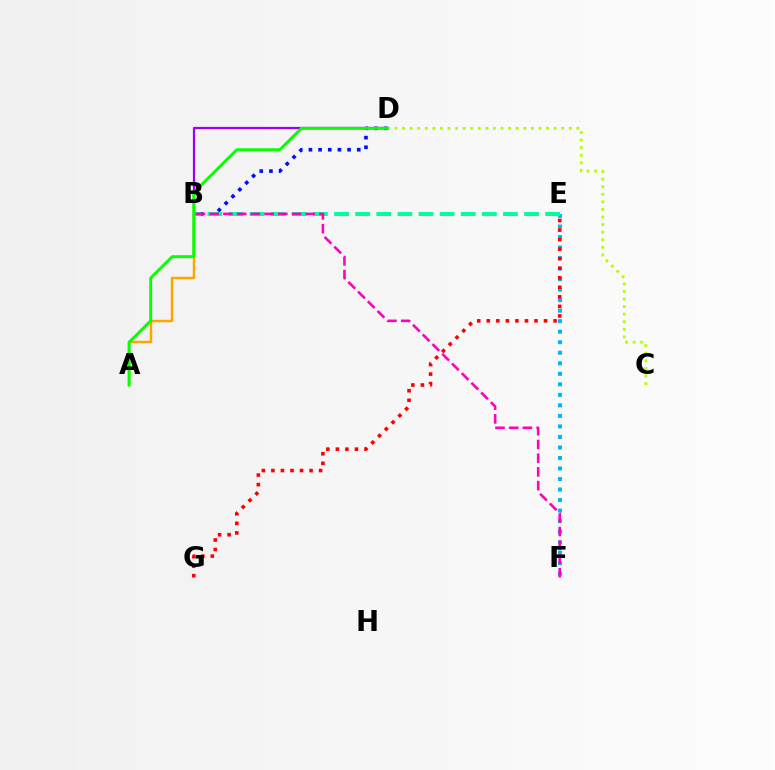{('B', 'D'): [{'color': '#0010ff', 'line_style': 'dotted', 'thickness': 2.63}, {'color': '#9b00ff', 'line_style': 'solid', 'thickness': 1.61}], ('A', 'B'): [{'color': '#ffa500', 'line_style': 'solid', 'thickness': 1.78}], ('E', 'F'): [{'color': '#00b5ff', 'line_style': 'dotted', 'thickness': 2.86}], ('E', 'G'): [{'color': '#ff0000', 'line_style': 'dotted', 'thickness': 2.59}], ('B', 'E'): [{'color': '#00ff9d', 'line_style': 'dashed', 'thickness': 2.87}], ('C', 'D'): [{'color': '#b3ff00', 'line_style': 'dotted', 'thickness': 2.06}], ('A', 'D'): [{'color': '#08ff00', 'line_style': 'solid', 'thickness': 2.11}], ('B', 'F'): [{'color': '#ff00bd', 'line_style': 'dashed', 'thickness': 1.86}]}